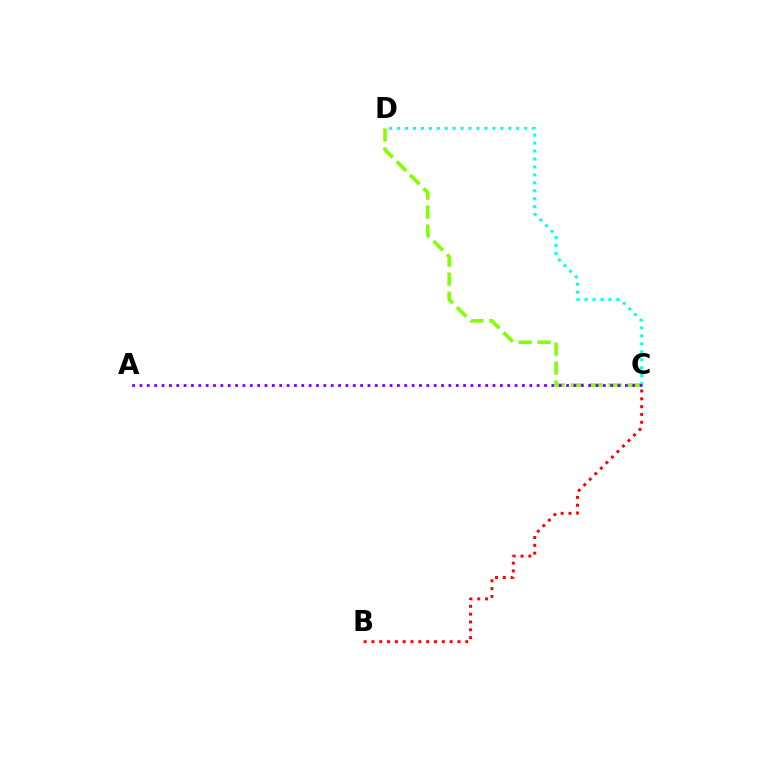{('C', 'D'): [{'color': '#00fff6', 'line_style': 'dotted', 'thickness': 2.16}, {'color': '#84ff00', 'line_style': 'dashed', 'thickness': 2.58}], ('B', 'C'): [{'color': '#ff0000', 'line_style': 'dotted', 'thickness': 2.13}], ('A', 'C'): [{'color': '#7200ff', 'line_style': 'dotted', 'thickness': 2.0}]}